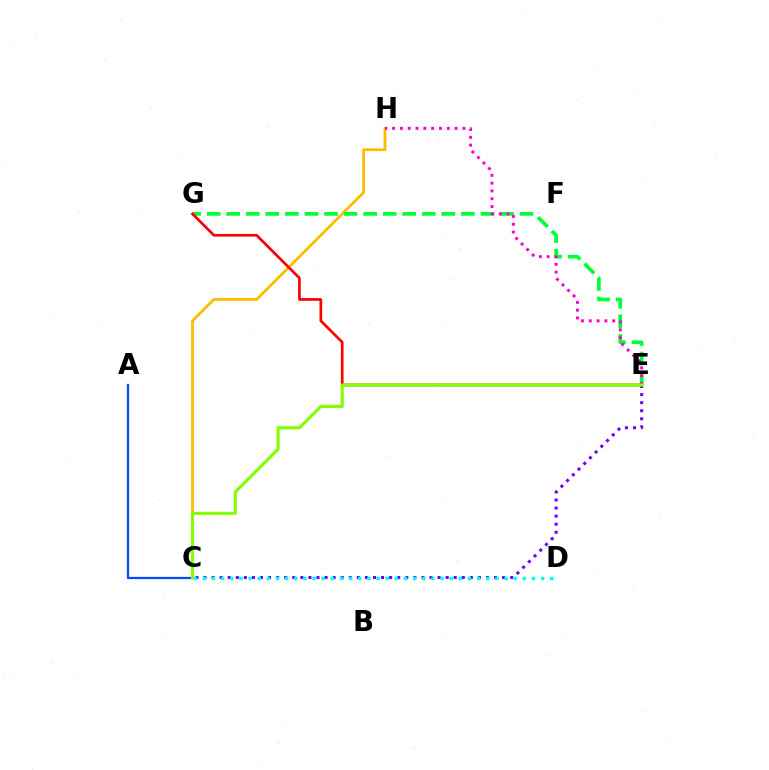{('C', 'H'): [{'color': '#ffbd00', 'line_style': 'solid', 'thickness': 2.01}], ('C', 'E'): [{'color': '#7200ff', 'line_style': 'dotted', 'thickness': 2.19}, {'color': '#84ff00', 'line_style': 'solid', 'thickness': 2.27}], ('E', 'G'): [{'color': '#00ff39', 'line_style': 'dashed', 'thickness': 2.66}, {'color': '#ff0000', 'line_style': 'solid', 'thickness': 1.93}], ('A', 'C'): [{'color': '#004bff', 'line_style': 'solid', 'thickness': 1.62}], ('C', 'D'): [{'color': '#00fff6', 'line_style': 'dotted', 'thickness': 2.48}], ('E', 'H'): [{'color': '#ff00cf', 'line_style': 'dotted', 'thickness': 2.12}]}